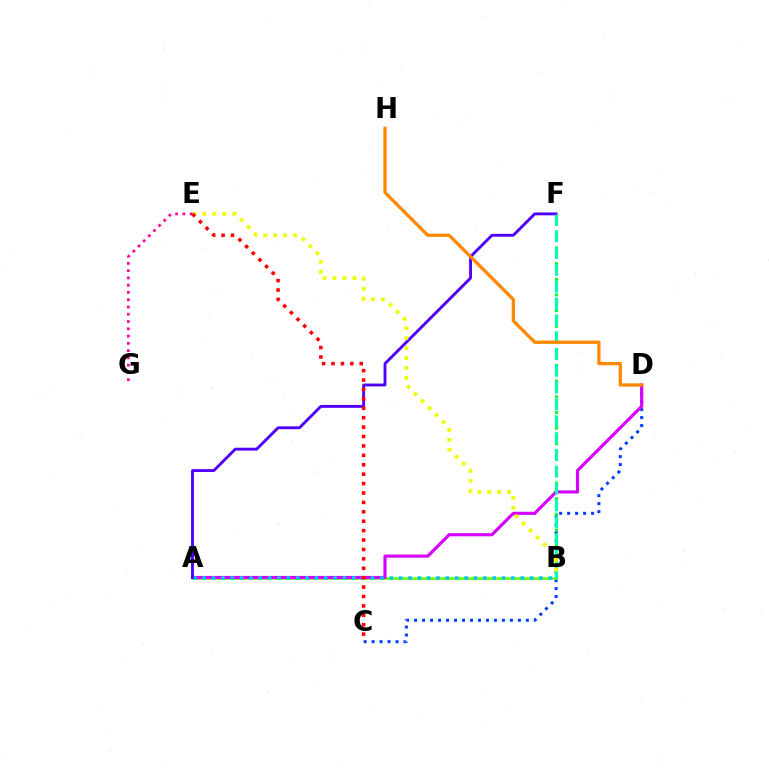{('C', 'D'): [{'color': '#003fff', 'line_style': 'dotted', 'thickness': 2.17}], ('B', 'F'): [{'color': '#00ff27', 'line_style': 'dotted', 'thickness': 2.13}, {'color': '#00ffaf', 'line_style': 'dashed', 'thickness': 2.28}], ('A', 'B'): [{'color': '#66ff00', 'line_style': 'solid', 'thickness': 1.91}, {'color': '#00c7ff', 'line_style': 'dotted', 'thickness': 2.54}], ('A', 'D'): [{'color': '#d600ff', 'line_style': 'solid', 'thickness': 2.28}], ('A', 'F'): [{'color': '#4f00ff', 'line_style': 'solid', 'thickness': 2.07}], ('B', 'E'): [{'color': '#eeff00', 'line_style': 'dotted', 'thickness': 2.7}], ('D', 'H'): [{'color': '#ff8800', 'line_style': 'solid', 'thickness': 2.35}], ('E', 'G'): [{'color': '#ff00a0', 'line_style': 'dotted', 'thickness': 1.98}], ('C', 'E'): [{'color': '#ff0000', 'line_style': 'dotted', 'thickness': 2.56}]}